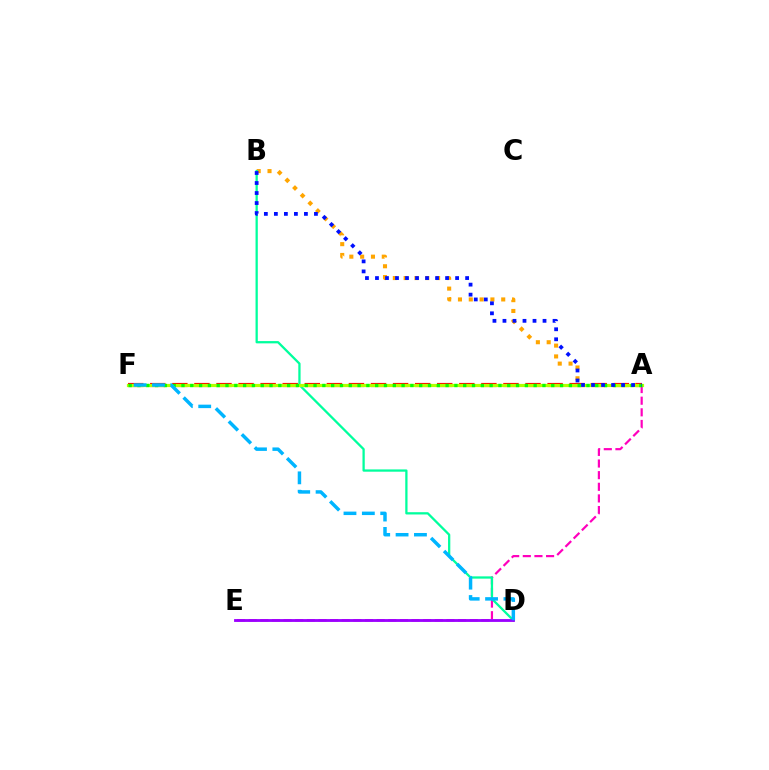{('A', 'B'): [{'color': '#ffa500', 'line_style': 'dotted', 'thickness': 2.94}, {'color': '#0010ff', 'line_style': 'dotted', 'thickness': 2.72}], ('A', 'F'): [{'color': '#ff0000', 'line_style': 'dashed', 'thickness': 3.0}, {'color': '#b3ff00', 'line_style': 'solid', 'thickness': 2.3}, {'color': '#08ff00', 'line_style': 'dotted', 'thickness': 2.39}], ('A', 'E'): [{'color': '#ff00bd', 'line_style': 'dashed', 'thickness': 1.58}], ('B', 'D'): [{'color': '#00ff9d', 'line_style': 'solid', 'thickness': 1.64}], ('D', 'E'): [{'color': '#9b00ff', 'line_style': 'solid', 'thickness': 2.04}], ('D', 'F'): [{'color': '#00b5ff', 'line_style': 'dashed', 'thickness': 2.5}]}